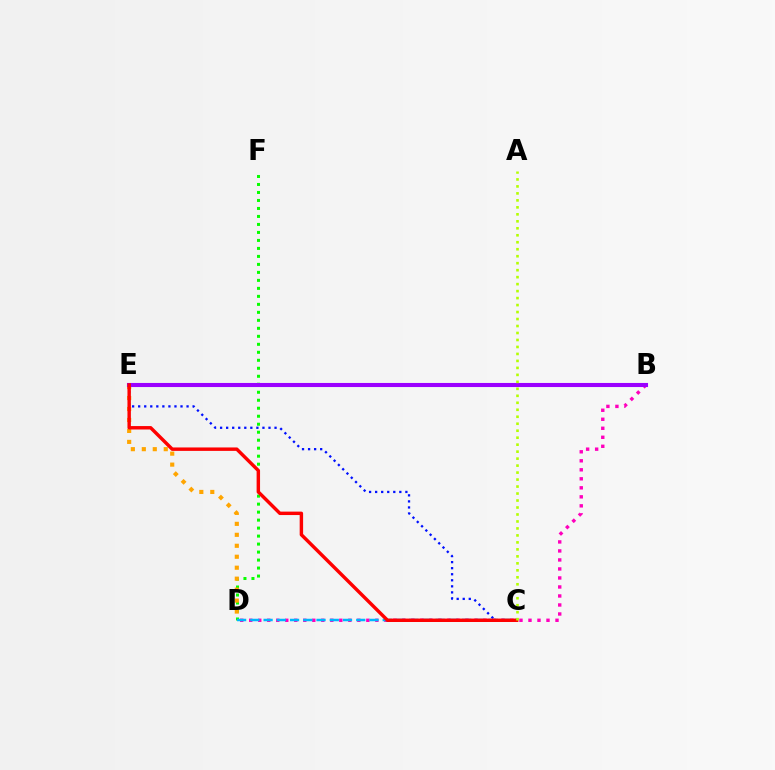{('D', 'F'): [{'color': '#08ff00', 'line_style': 'dotted', 'thickness': 2.17}], ('C', 'E'): [{'color': '#0010ff', 'line_style': 'dotted', 'thickness': 1.64}, {'color': '#ff0000', 'line_style': 'solid', 'thickness': 2.47}], ('B', 'D'): [{'color': '#ff00bd', 'line_style': 'dotted', 'thickness': 2.45}], ('D', 'E'): [{'color': '#ffa500', 'line_style': 'dotted', 'thickness': 2.98}], ('B', 'E'): [{'color': '#00ff9d', 'line_style': 'dotted', 'thickness': 2.72}, {'color': '#9b00ff', 'line_style': 'solid', 'thickness': 2.94}], ('C', 'D'): [{'color': '#00b5ff', 'line_style': 'dashed', 'thickness': 1.8}], ('A', 'C'): [{'color': '#b3ff00', 'line_style': 'dotted', 'thickness': 1.9}]}